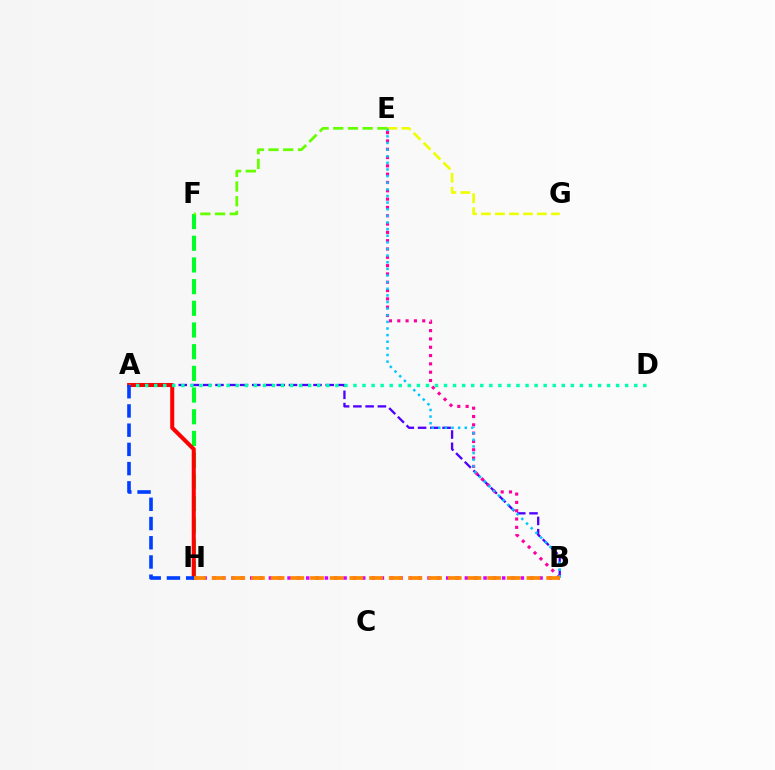{('B', 'H'): [{'color': '#d600ff', 'line_style': 'dotted', 'thickness': 2.54}, {'color': '#ff8800', 'line_style': 'dashed', 'thickness': 2.67}], ('A', 'B'): [{'color': '#4f00ff', 'line_style': 'dashed', 'thickness': 1.66}], ('E', 'G'): [{'color': '#eeff00', 'line_style': 'dashed', 'thickness': 1.9}], ('B', 'E'): [{'color': '#ff00a0', 'line_style': 'dotted', 'thickness': 2.26}, {'color': '#00c7ff', 'line_style': 'dotted', 'thickness': 1.8}], ('F', 'H'): [{'color': '#00ff27', 'line_style': 'dashed', 'thickness': 2.95}], ('A', 'H'): [{'color': '#ff0000', 'line_style': 'solid', 'thickness': 2.91}, {'color': '#003fff', 'line_style': 'dashed', 'thickness': 2.61}], ('A', 'D'): [{'color': '#00ffaf', 'line_style': 'dotted', 'thickness': 2.46}], ('E', 'F'): [{'color': '#66ff00', 'line_style': 'dashed', 'thickness': 2.0}]}